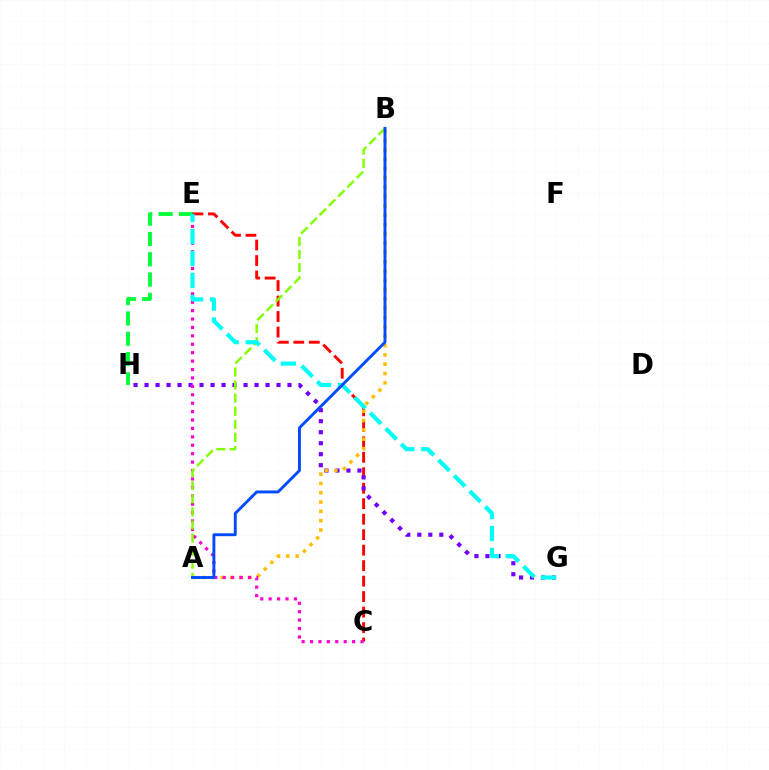{('E', 'H'): [{'color': '#00ff39', 'line_style': 'dashed', 'thickness': 2.76}], ('C', 'E'): [{'color': '#ff0000', 'line_style': 'dashed', 'thickness': 2.1}, {'color': '#ff00cf', 'line_style': 'dotted', 'thickness': 2.29}], ('G', 'H'): [{'color': '#7200ff', 'line_style': 'dotted', 'thickness': 2.99}], ('A', 'B'): [{'color': '#ffbd00', 'line_style': 'dotted', 'thickness': 2.53}, {'color': '#84ff00', 'line_style': 'dashed', 'thickness': 1.78}, {'color': '#004bff', 'line_style': 'solid', 'thickness': 2.09}], ('E', 'G'): [{'color': '#00fff6', 'line_style': 'dashed', 'thickness': 2.99}]}